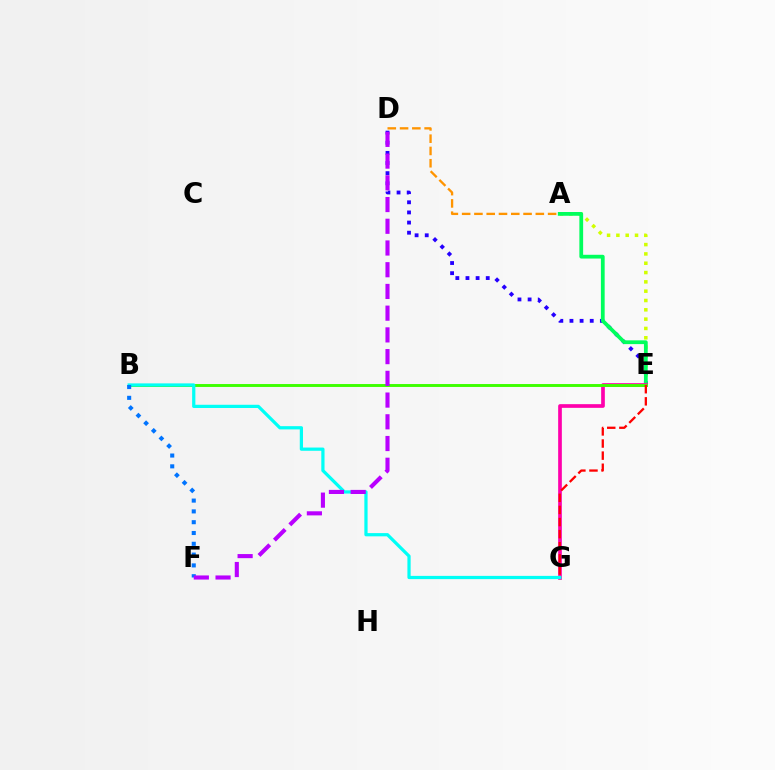{('A', 'E'): [{'color': '#d1ff00', 'line_style': 'dotted', 'thickness': 2.53}, {'color': '#00ff5c', 'line_style': 'solid', 'thickness': 2.71}], ('D', 'E'): [{'color': '#2500ff', 'line_style': 'dotted', 'thickness': 2.75}], ('E', 'G'): [{'color': '#ff00ac', 'line_style': 'solid', 'thickness': 2.65}, {'color': '#ff0000', 'line_style': 'dashed', 'thickness': 1.65}], ('B', 'E'): [{'color': '#3dff00', 'line_style': 'solid', 'thickness': 2.1}], ('A', 'D'): [{'color': '#ff9400', 'line_style': 'dashed', 'thickness': 1.67}], ('B', 'G'): [{'color': '#00fff6', 'line_style': 'solid', 'thickness': 2.33}], ('B', 'F'): [{'color': '#0074ff', 'line_style': 'dotted', 'thickness': 2.93}], ('D', 'F'): [{'color': '#b900ff', 'line_style': 'dashed', 'thickness': 2.95}]}